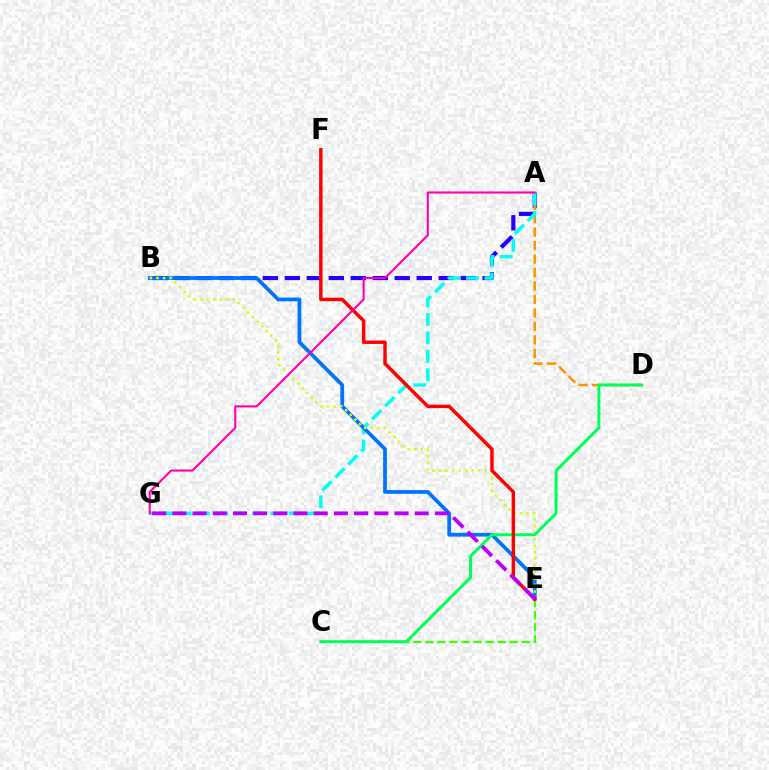{('A', 'B'): [{'color': '#2500ff', 'line_style': 'dashed', 'thickness': 2.99}], ('A', 'D'): [{'color': '#ff9400', 'line_style': 'dashed', 'thickness': 1.83}], ('C', 'E'): [{'color': '#3dff00', 'line_style': 'dashed', 'thickness': 1.63}], ('A', 'G'): [{'color': '#00fff6', 'line_style': 'dashed', 'thickness': 2.5}, {'color': '#ff00ac', 'line_style': 'solid', 'thickness': 1.51}], ('B', 'E'): [{'color': '#0074ff', 'line_style': 'solid', 'thickness': 2.7}, {'color': '#d1ff00', 'line_style': 'dotted', 'thickness': 1.78}], ('C', 'D'): [{'color': '#00ff5c', 'line_style': 'solid', 'thickness': 2.14}], ('E', 'F'): [{'color': '#ff0000', 'line_style': 'solid', 'thickness': 2.47}], ('E', 'G'): [{'color': '#b900ff', 'line_style': 'dashed', 'thickness': 2.74}]}